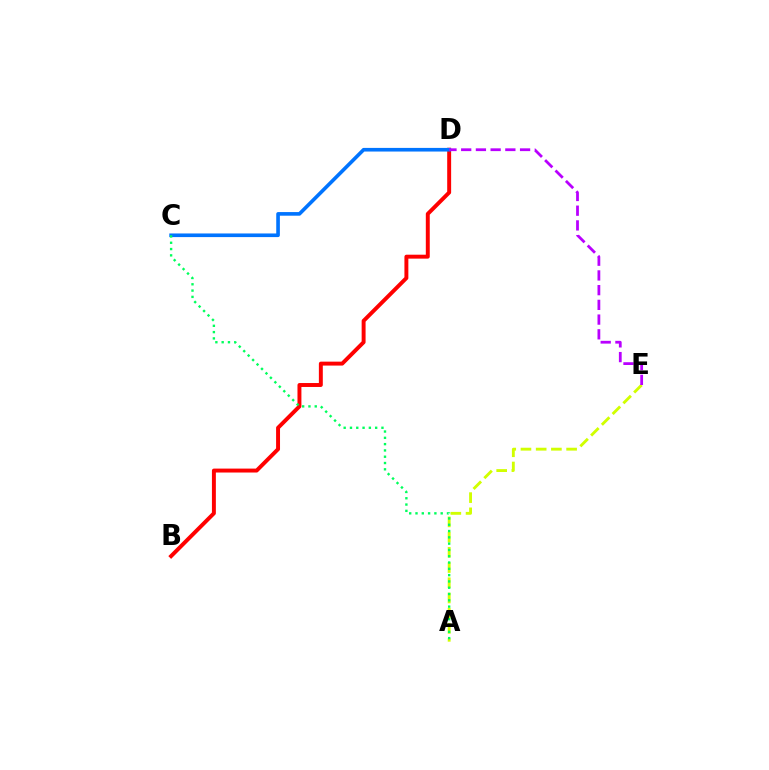{('A', 'E'): [{'color': '#d1ff00', 'line_style': 'dashed', 'thickness': 2.07}], ('B', 'D'): [{'color': '#ff0000', 'line_style': 'solid', 'thickness': 2.83}], ('C', 'D'): [{'color': '#0074ff', 'line_style': 'solid', 'thickness': 2.61}], ('A', 'C'): [{'color': '#00ff5c', 'line_style': 'dotted', 'thickness': 1.71}], ('D', 'E'): [{'color': '#b900ff', 'line_style': 'dashed', 'thickness': 2.0}]}